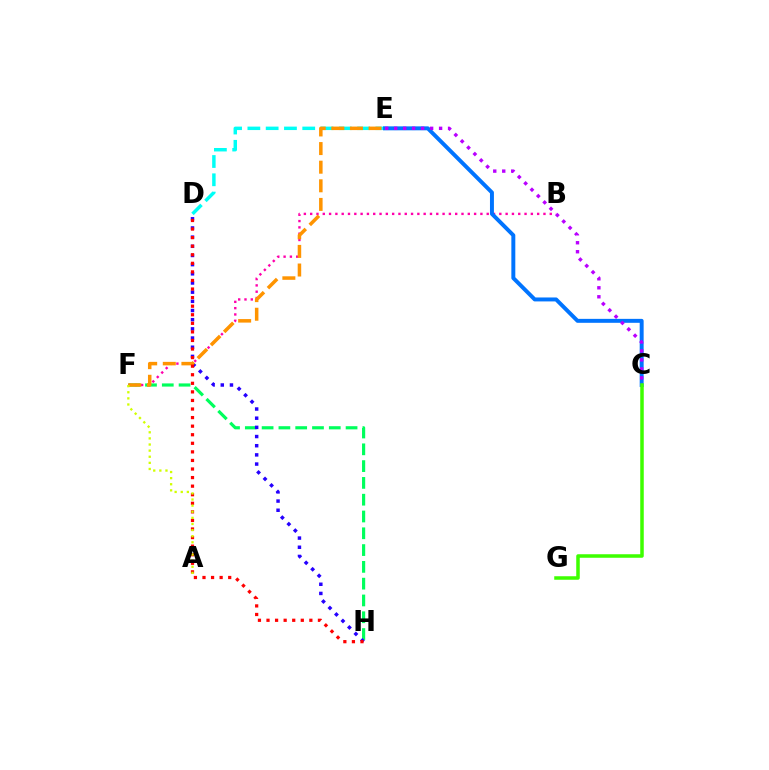{('F', 'H'): [{'color': '#00ff5c', 'line_style': 'dashed', 'thickness': 2.28}], ('D', 'H'): [{'color': '#2500ff', 'line_style': 'dotted', 'thickness': 2.49}, {'color': '#ff0000', 'line_style': 'dotted', 'thickness': 2.33}], ('B', 'F'): [{'color': '#ff00ac', 'line_style': 'dotted', 'thickness': 1.71}], ('D', 'E'): [{'color': '#00fff6', 'line_style': 'dashed', 'thickness': 2.48}], ('E', 'F'): [{'color': '#ff9400', 'line_style': 'dashed', 'thickness': 2.53}], ('C', 'E'): [{'color': '#0074ff', 'line_style': 'solid', 'thickness': 2.84}, {'color': '#b900ff', 'line_style': 'dotted', 'thickness': 2.44}], ('C', 'G'): [{'color': '#3dff00', 'line_style': 'solid', 'thickness': 2.53}], ('A', 'F'): [{'color': '#d1ff00', 'line_style': 'dotted', 'thickness': 1.66}]}